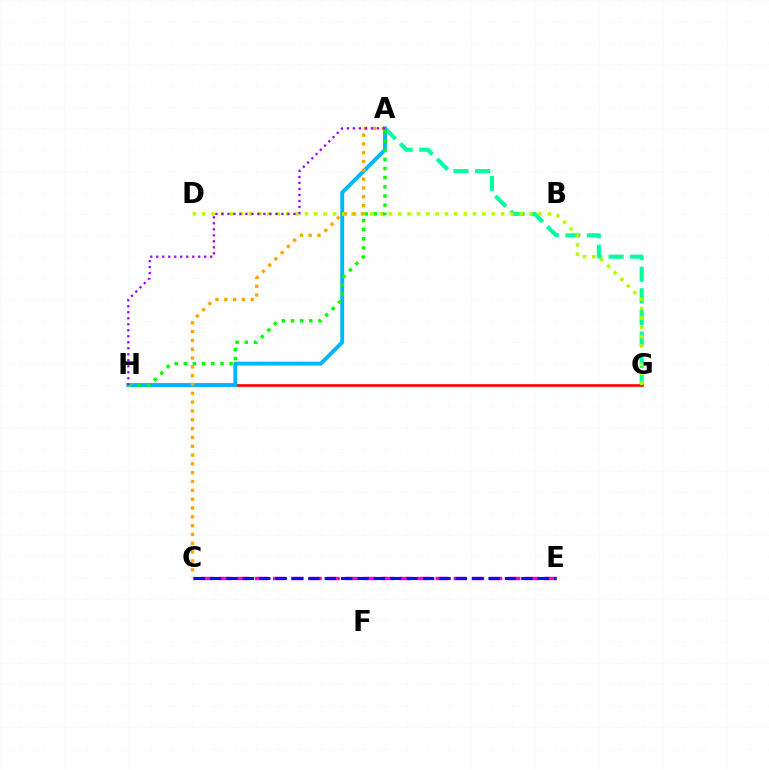{('A', 'G'): [{'color': '#00ff9d', 'line_style': 'dashed', 'thickness': 2.93}], ('G', 'H'): [{'color': '#ff0000', 'line_style': 'solid', 'thickness': 1.9}], ('C', 'E'): [{'color': '#ff00bd', 'line_style': 'dashed', 'thickness': 2.45}, {'color': '#0010ff', 'line_style': 'dashed', 'thickness': 2.23}], ('A', 'H'): [{'color': '#00b5ff', 'line_style': 'solid', 'thickness': 2.79}, {'color': '#08ff00', 'line_style': 'dotted', 'thickness': 2.49}, {'color': '#9b00ff', 'line_style': 'dotted', 'thickness': 1.63}], ('D', 'G'): [{'color': '#b3ff00', 'line_style': 'dotted', 'thickness': 2.54}], ('A', 'C'): [{'color': '#ffa500', 'line_style': 'dotted', 'thickness': 2.4}]}